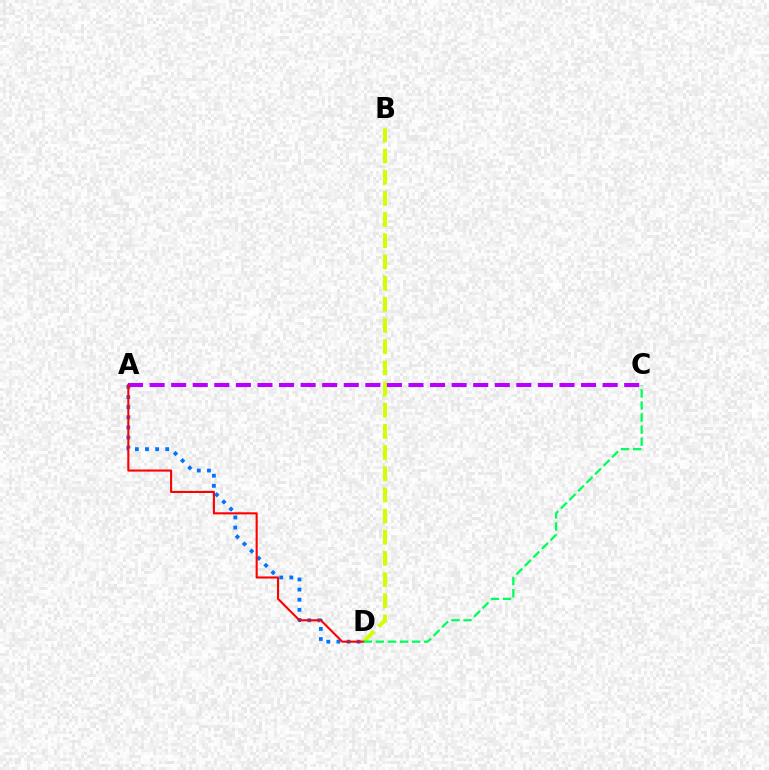{('B', 'D'): [{'color': '#d1ff00', 'line_style': 'dashed', 'thickness': 2.88}], ('A', 'D'): [{'color': '#0074ff', 'line_style': 'dotted', 'thickness': 2.75}, {'color': '#ff0000', 'line_style': 'solid', 'thickness': 1.51}], ('A', 'C'): [{'color': '#b900ff', 'line_style': 'dashed', 'thickness': 2.93}], ('C', 'D'): [{'color': '#00ff5c', 'line_style': 'dashed', 'thickness': 1.64}]}